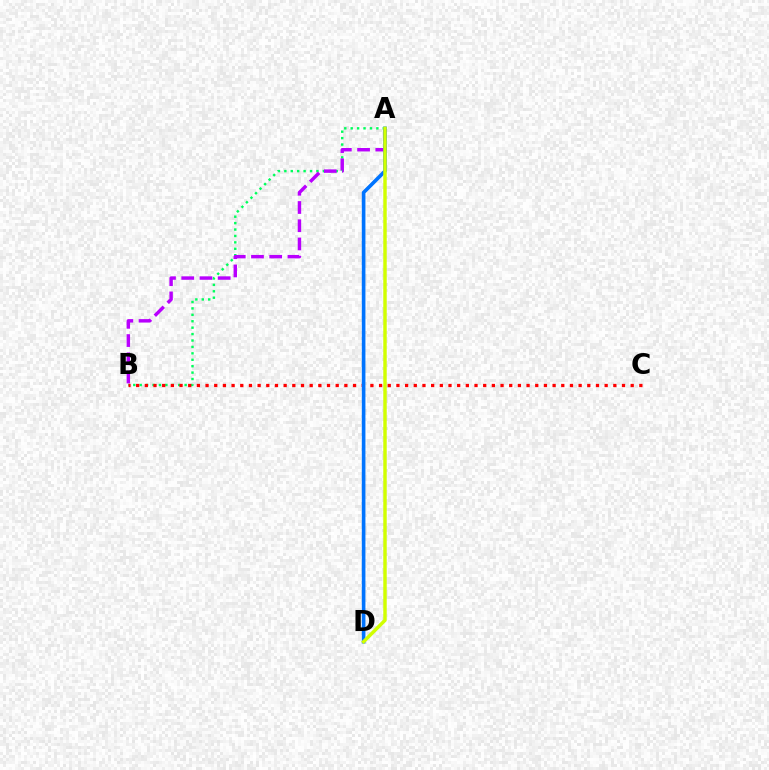{('A', 'B'): [{'color': '#00ff5c', 'line_style': 'dotted', 'thickness': 1.74}, {'color': '#b900ff', 'line_style': 'dashed', 'thickness': 2.48}], ('B', 'C'): [{'color': '#ff0000', 'line_style': 'dotted', 'thickness': 2.36}], ('A', 'D'): [{'color': '#0074ff', 'line_style': 'solid', 'thickness': 2.61}, {'color': '#d1ff00', 'line_style': 'solid', 'thickness': 2.48}]}